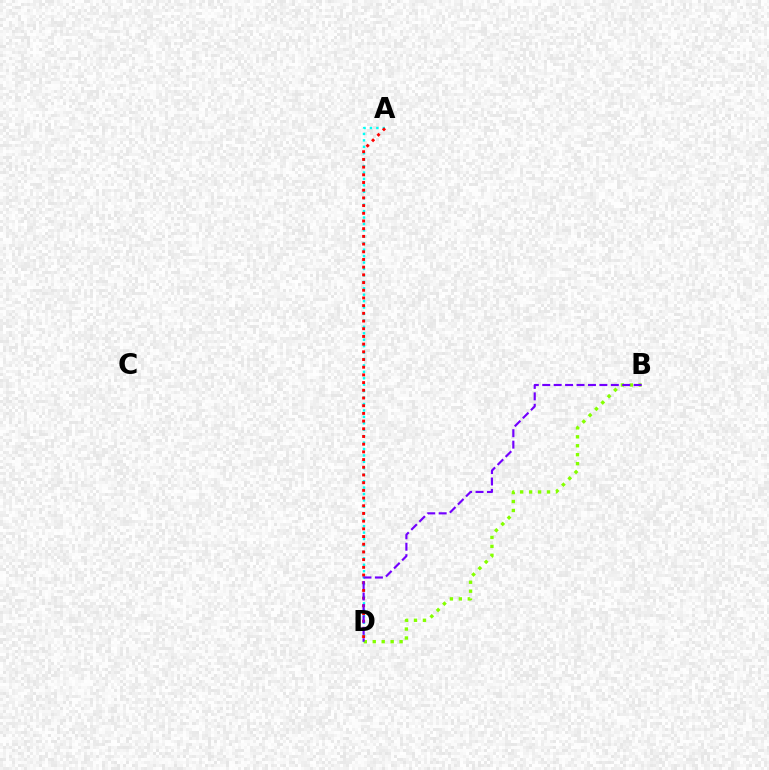{('A', 'D'): [{'color': '#00fff6', 'line_style': 'dotted', 'thickness': 1.75}, {'color': '#ff0000', 'line_style': 'dotted', 'thickness': 2.09}], ('B', 'D'): [{'color': '#84ff00', 'line_style': 'dotted', 'thickness': 2.43}, {'color': '#7200ff', 'line_style': 'dashed', 'thickness': 1.55}]}